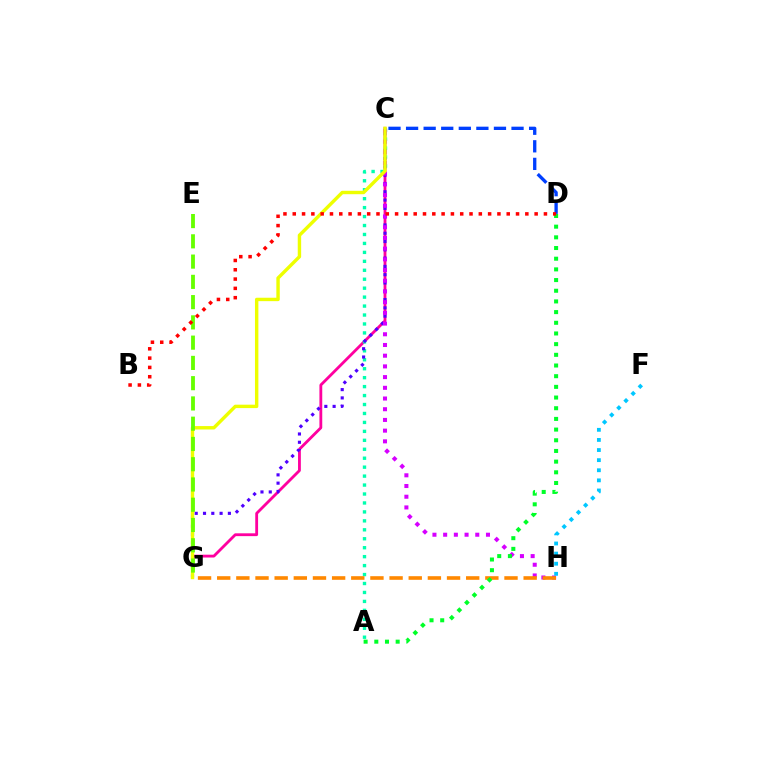{('C', 'G'): [{'color': '#ff00a0', 'line_style': 'solid', 'thickness': 2.03}, {'color': '#4f00ff', 'line_style': 'dotted', 'thickness': 2.25}, {'color': '#eeff00', 'line_style': 'solid', 'thickness': 2.46}], ('A', 'C'): [{'color': '#00ffaf', 'line_style': 'dotted', 'thickness': 2.43}], ('C', 'H'): [{'color': '#d600ff', 'line_style': 'dotted', 'thickness': 2.91}], ('E', 'G'): [{'color': '#66ff00', 'line_style': 'dashed', 'thickness': 2.75}], ('G', 'H'): [{'color': '#ff8800', 'line_style': 'dashed', 'thickness': 2.6}], ('A', 'D'): [{'color': '#00ff27', 'line_style': 'dotted', 'thickness': 2.9}], ('C', 'D'): [{'color': '#003fff', 'line_style': 'dashed', 'thickness': 2.39}], ('B', 'D'): [{'color': '#ff0000', 'line_style': 'dotted', 'thickness': 2.53}], ('F', 'H'): [{'color': '#00c7ff', 'line_style': 'dotted', 'thickness': 2.75}]}